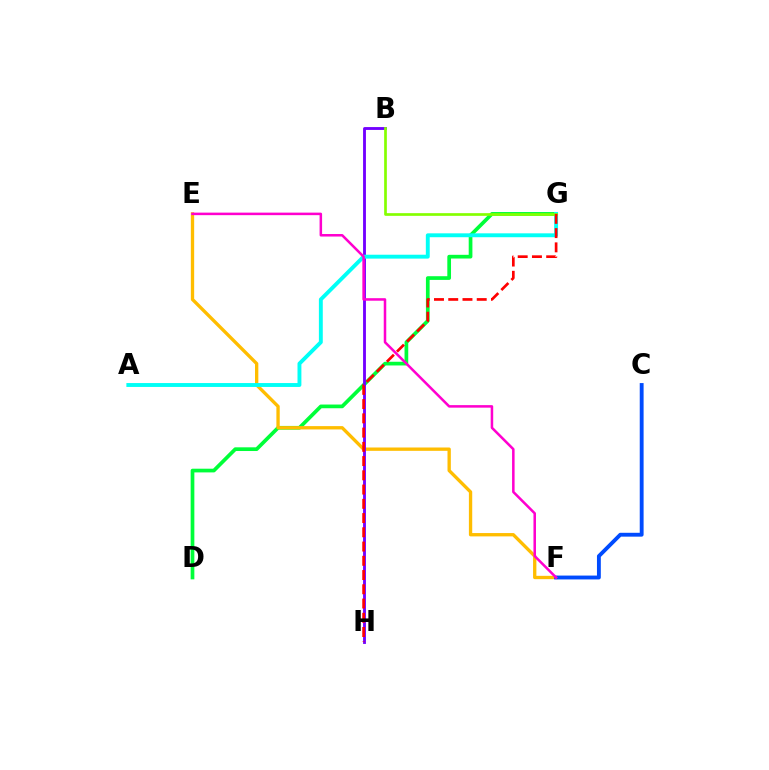{('D', 'G'): [{'color': '#00ff39', 'line_style': 'solid', 'thickness': 2.67}], ('E', 'F'): [{'color': '#ffbd00', 'line_style': 'solid', 'thickness': 2.4}, {'color': '#ff00cf', 'line_style': 'solid', 'thickness': 1.82}], ('B', 'H'): [{'color': '#7200ff', 'line_style': 'solid', 'thickness': 2.05}], ('A', 'G'): [{'color': '#00fff6', 'line_style': 'solid', 'thickness': 2.8}], ('B', 'G'): [{'color': '#84ff00', 'line_style': 'solid', 'thickness': 1.94}], ('C', 'F'): [{'color': '#004bff', 'line_style': 'solid', 'thickness': 2.78}], ('G', 'H'): [{'color': '#ff0000', 'line_style': 'dashed', 'thickness': 1.94}]}